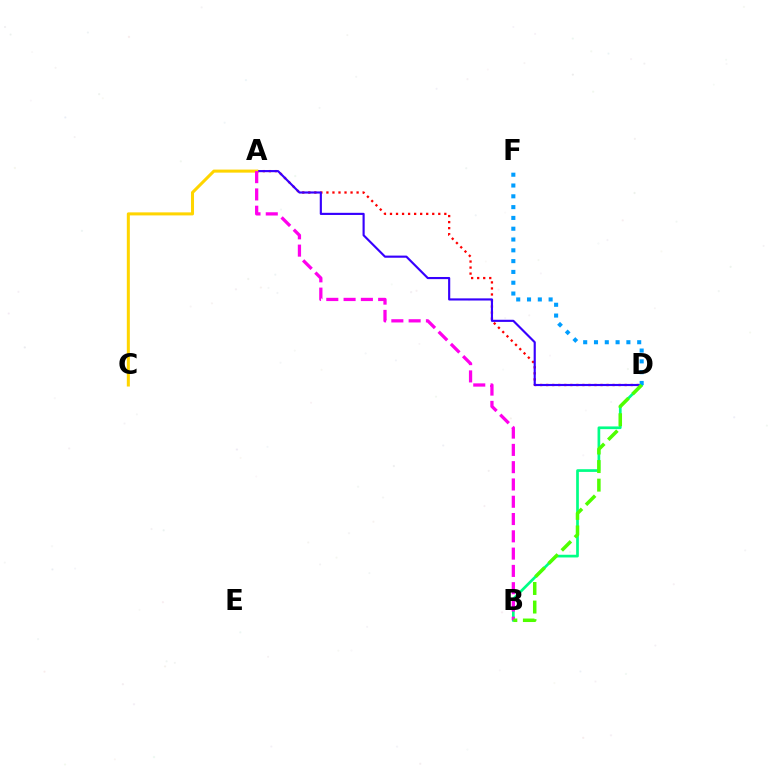{('A', 'D'): [{'color': '#ff0000', 'line_style': 'dotted', 'thickness': 1.64}, {'color': '#3700ff', 'line_style': 'solid', 'thickness': 1.55}], ('A', 'C'): [{'color': '#ffd500', 'line_style': 'solid', 'thickness': 2.19}], ('B', 'D'): [{'color': '#00ff86', 'line_style': 'solid', 'thickness': 1.94}, {'color': '#4fff00', 'line_style': 'dashed', 'thickness': 2.52}], ('D', 'F'): [{'color': '#009eff', 'line_style': 'dotted', 'thickness': 2.93}], ('A', 'B'): [{'color': '#ff00ed', 'line_style': 'dashed', 'thickness': 2.35}]}